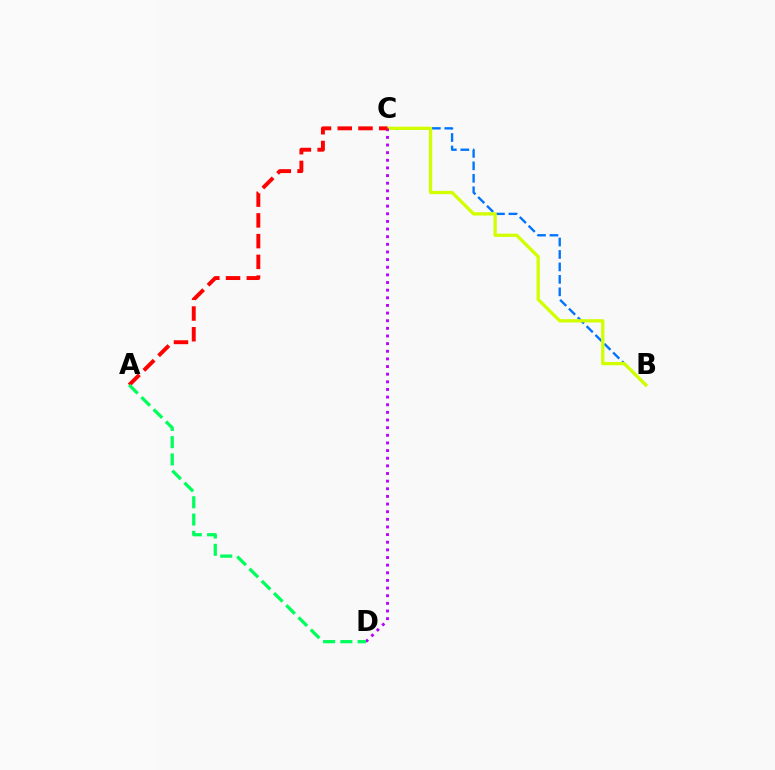{('B', 'C'): [{'color': '#0074ff', 'line_style': 'dashed', 'thickness': 1.69}, {'color': '#d1ff00', 'line_style': 'solid', 'thickness': 2.37}], ('C', 'D'): [{'color': '#b900ff', 'line_style': 'dotted', 'thickness': 2.08}], ('A', 'C'): [{'color': '#ff0000', 'line_style': 'dashed', 'thickness': 2.82}], ('A', 'D'): [{'color': '#00ff5c', 'line_style': 'dashed', 'thickness': 2.35}]}